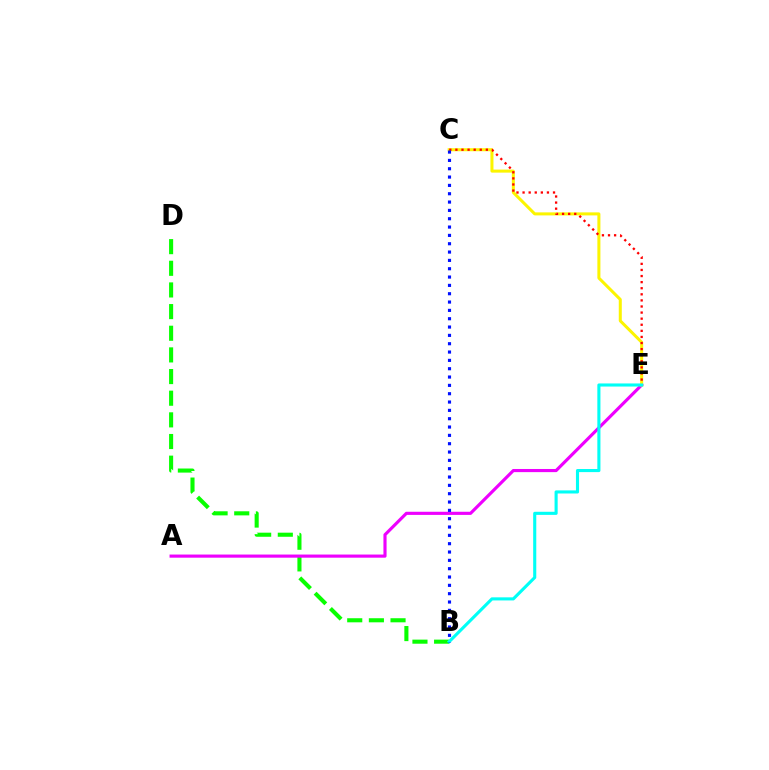{('B', 'D'): [{'color': '#08ff00', 'line_style': 'dashed', 'thickness': 2.94}], ('A', 'E'): [{'color': '#ee00ff', 'line_style': 'solid', 'thickness': 2.26}], ('C', 'E'): [{'color': '#fcf500', 'line_style': 'solid', 'thickness': 2.18}, {'color': '#ff0000', 'line_style': 'dotted', 'thickness': 1.65}], ('B', 'E'): [{'color': '#00fff6', 'line_style': 'solid', 'thickness': 2.23}], ('B', 'C'): [{'color': '#0010ff', 'line_style': 'dotted', 'thickness': 2.26}]}